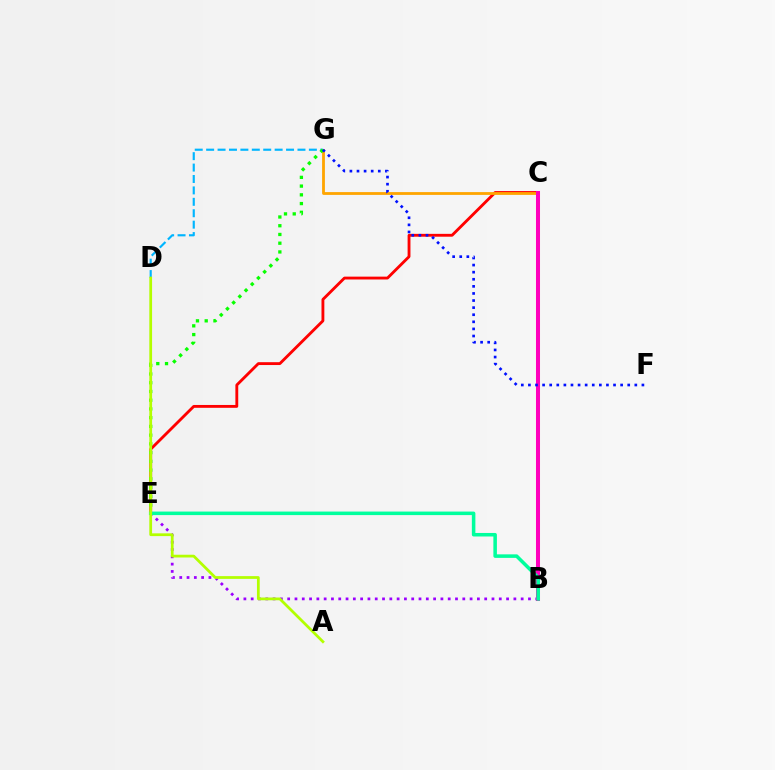{('C', 'E'): [{'color': '#ff0000', 'line_style': 'solid', 'thickness': 2.05}], ('C', 'G'): [{'color': '#ffa500', 'line_style': 'solid', 'thickness': 2.02}], ('D', 'G'): [{'color': '#00b5ff', 'line_style': 'dashed', 'thickness': 1.55}], ('E', 'G'): [{'color': '#08ff00', 'line_style': 'dotted', 'thickness': 2.37}], ('B', 'E'): [{'color': '#9b00ff', 'line_style': 'dotted', 'thickness': 1.98}, {'color': '#00ff9d', 'line_style': 'solid', 'thickness': 2.54}], ('B', 'C'): [{'color': '#ff00bd', 'line_style': 'solid', 'thickness': 2.9}], ('A', 'D'): [{'color': '#b3ff00', 'line_style': 'solid', 'thickness': 1.98}], ('F', 'G'): [{'color': '#0010ff', 'line_style': 'dotted', 'thickness': 1.93}]}